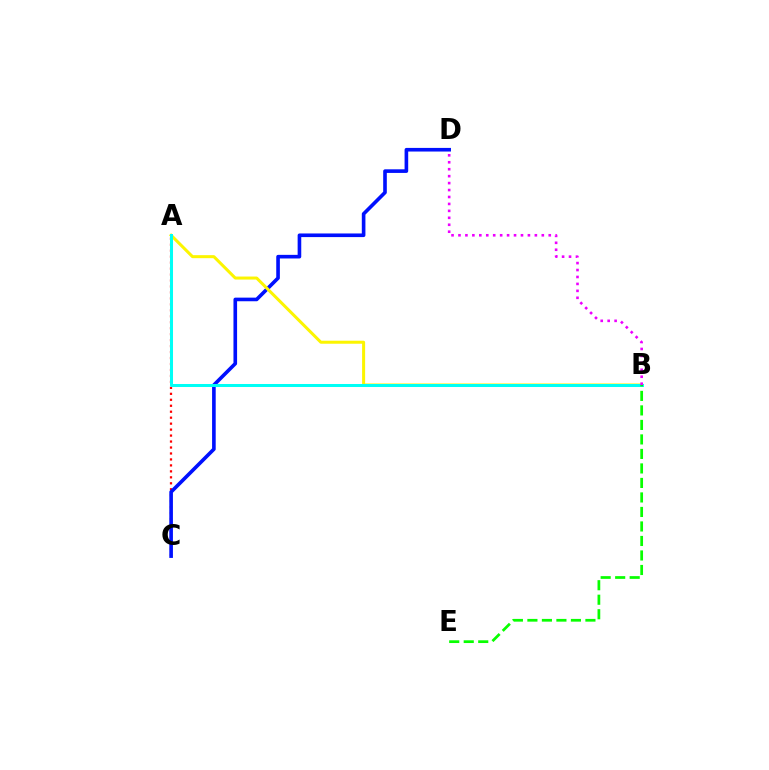{('A', 'C'): [{'color': '#ff0000', 'line_style': 'dotted', 'thickness': 1.62}], ('C', 'D'): [{'color': '#0010ff', 'line_style': 'solid', 'thickness': 2.61}], ('A', 'B'): [{'color': '#fcf500', 'line_style': 'solid', 'thickness': 2.18}, {'color': '#00fff6', 'line_style': 'solid', 'thickness': 2.17}], ('B', 'D'): [{'color': '#ee00ff', 'line_style': 'dotted', 'thickness': 1.89}], ('B', 'E'): [{'color': '#08ff00', 'line_style': 'dashed', 'thickness': 1.97}]}